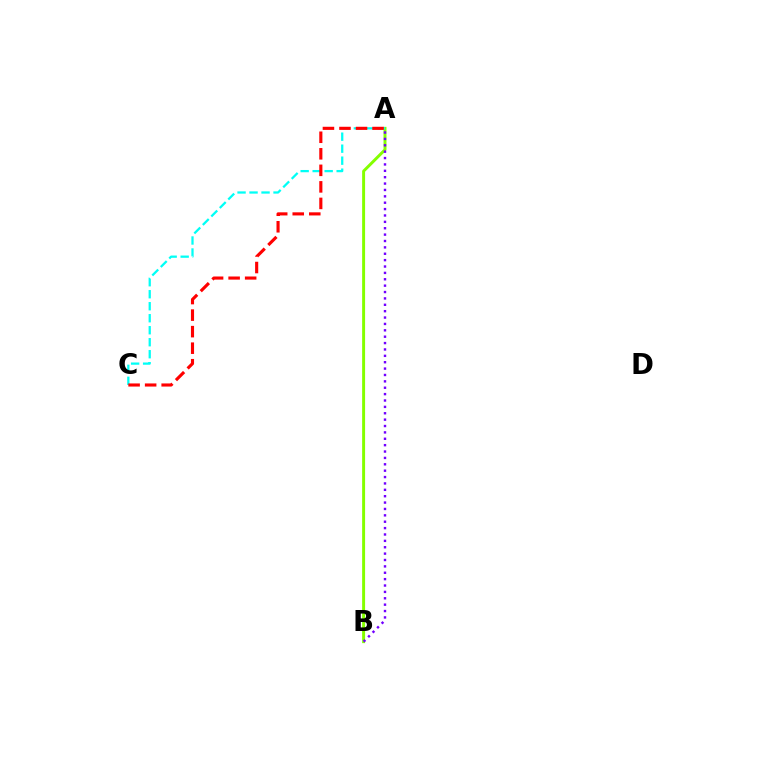{('A', 'B'): [{'color': '#84ff00', 'line_style': 'solid', 'thickness': 2.13}, {'color': '#7200ff', 'line_style': 'dotted', 'thickness': 1.73}], ('A', 'C'): [{'color': '#00fff6', 'line_style': 'dashed', 'thickness': 1.63}, {'color': '#ff0000', 'line_style': 'dashed', 'thickness': 2.25}]}